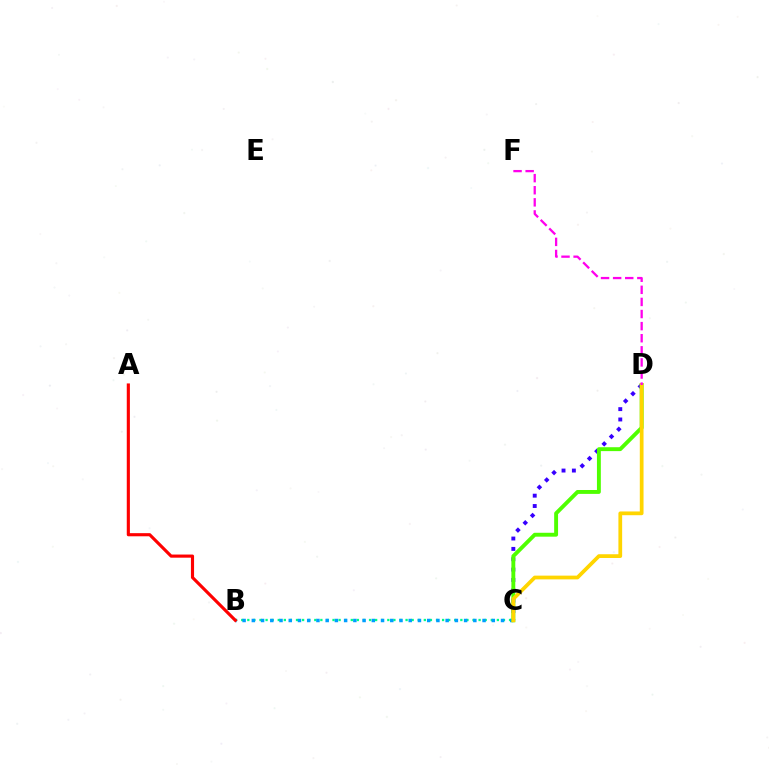{('C', 'D'): [{'color': '#3700ff', 'line_style': 'dotted', 'thickness': 2.81}, {'color': '#4fff00', 'line_style': 'solid', 'thickness': 2.81}, {'color': '#ffd500', 'line_style': 'solid', 'thickness': 2.7}], ('B', 'C'): [{'color': '#00ff86', 'line_style': 'dotted', 'thickness': 1.65}, {'color': '#009eff', 'line_style': 'dotted', 'thickness': 2.51}], ('D', 'F'): [{'color': '#ff00ed', 'line_style': 'dashed', 'thickness': 1.64}], ('A', 'B'): [{'color': '#ff0000', 'line_style': 'solid', 'thickness': 2.26}]}